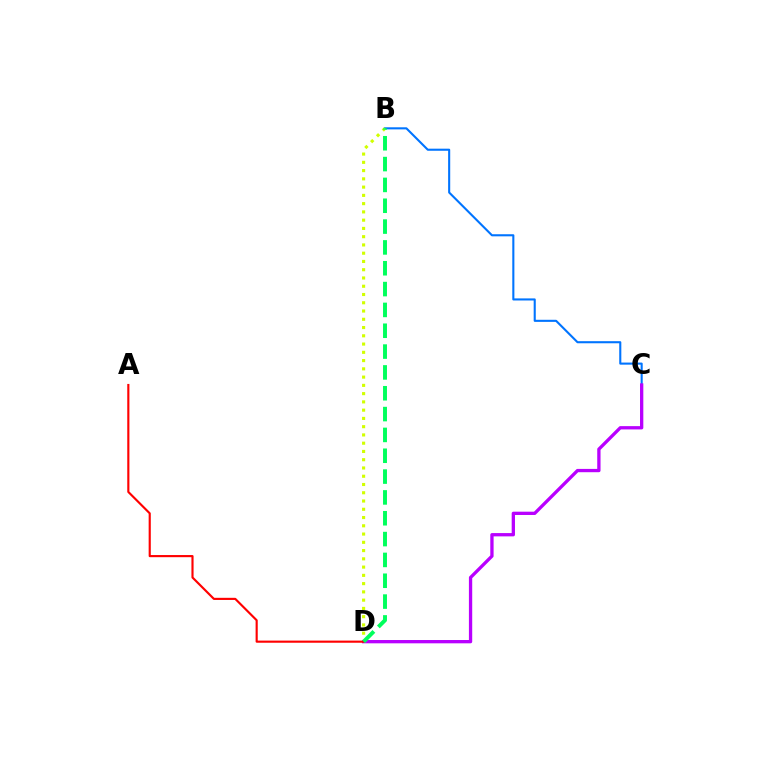{('B', 'C'): [{'color': '#0074ff', 'line_style': 'solid', 'thickness': 1.51}], ('B', 'D'): [{'color': '#d1ff00', 'line_style': 'dotted', 'thickness': 2.24}, {'color': '#00ff5c', 'line_style': 'dashed', 'thickness': 2.83}], ('C', 'D'): [{'color': '#b900ff', 'line_style': 'solid', 'thickness': 2.38}], ('A', 'D'): [{'color': '#ff0000', 'line_style': 'solid', 'thickness': 1.54}]}